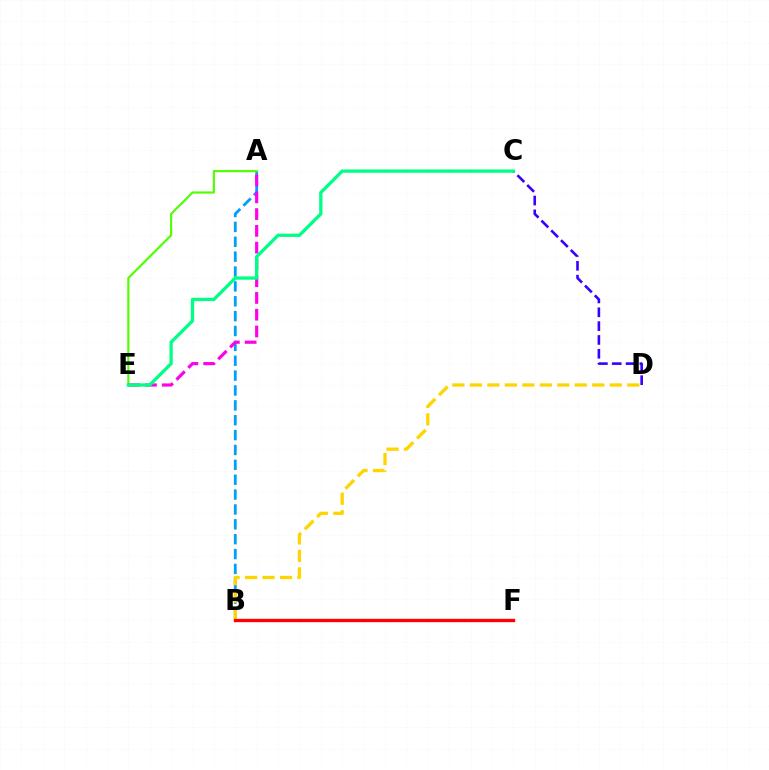{('C', 'D'): [{'color': '#3700ff', 'line_style': 'dashed', 'thickness': 1.88}], ('A', 'B'): [{'color': '#009eff', 'line_style': 'dashed', 'thickness': 2.02}], ('A', 'E'): [{'color': '#4fff00', 'line_style': 'solid', 'thickness': 1.54}, {'color': '#ff00ed', 'line_style': 'dashed', 'thickness': 2.28}], ('B', 'D'): [{'color': '#ffd500', 'line_style': 'dashed', 'thickness': 2.38}], ('C', 'E'): [{'color': '#00ff86', 'line_style': 'solid', 'thickness': 2.38}], ('B', 'F'): [{'color': '#ff0000', 'line_style': 'solid', 'thickness': 2.4}]}